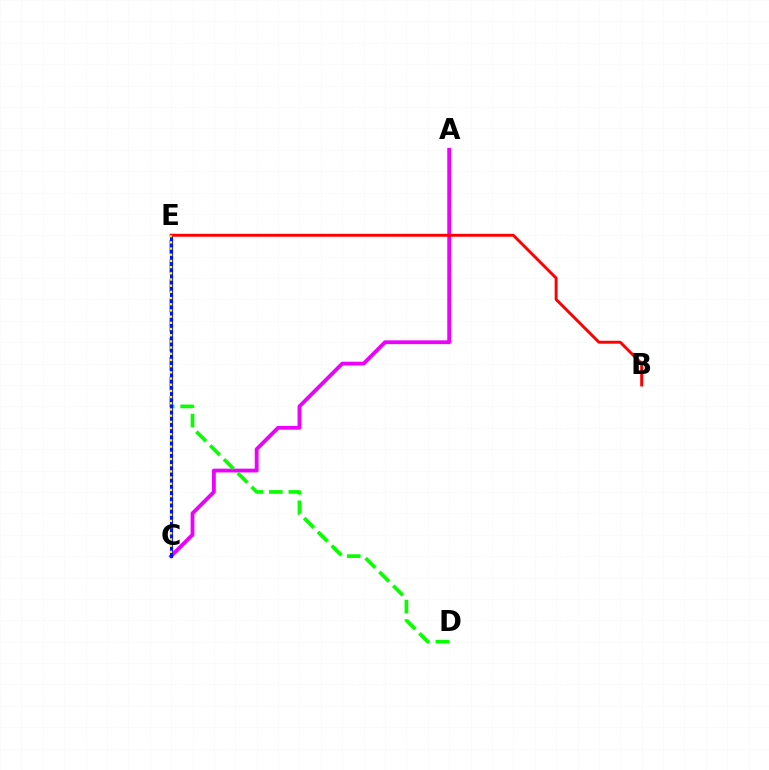{('A', 'C'): [{'color': '#ee00ff', 'line_style': 'solid', 'thickness': 2.74}], ('C', 'E'): [{'color': '#00fff6', 'line_style': 'dashed', 'thickness': 1.86}, {'color': '#0010ff', 'line_style': 'solid', 'thickness': 2.24}, {'color': '#fcf500', 'line_style': 'dotted', 'thickness': 1.68}], ('D', 'E'): [{'color': '#08ff00', 'line_style': 'dashed', 'thickness': 2.65}], ('B', 'E'): [{'color': '#ff0000', 'line_style': 'solid', 'thickness': 2.1}]}